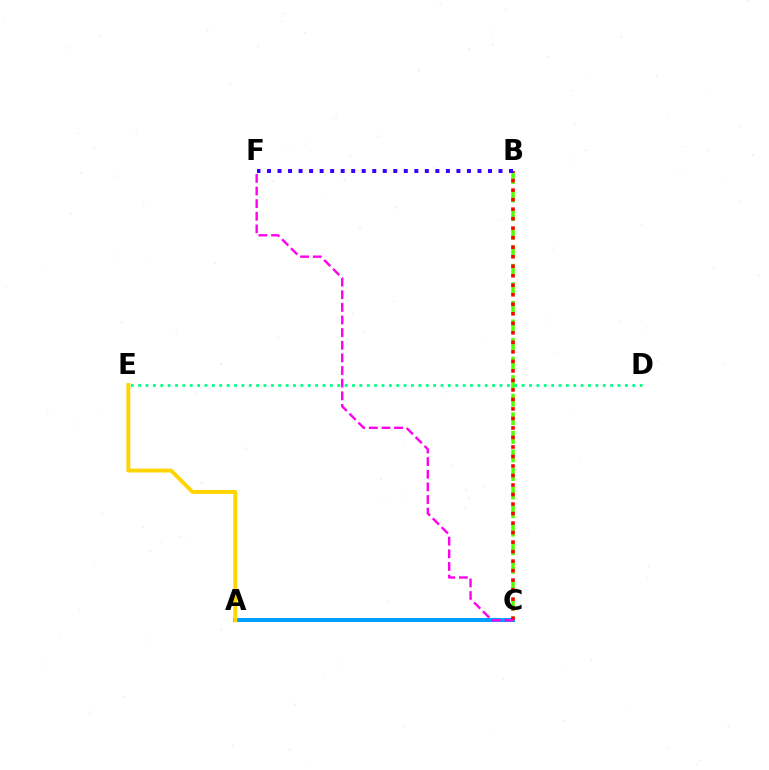{('B', 'C'): [{'color': '#4fff00', 'line_style': 'dashed', 'thickness': 2.52}, {'color': '#ff0000', 'line_style': 'dotted', 'thickness': 2.58}], ('A', 'C'): [{'color': '#009eff', 'line_style': 'solid', 'thickness': 2.89}], ('D', 'E'): [{'color': '#00ff86', 'line_style': 'dotted', 'thickness': 2.0}], ('B', 'F'): [{'color': '#3700ff', 'line_style': 'dotted', 'thickness': 2.86}], ('A', 'E'): [{'color': '#ffd500', 'line_style': 'solid', 'thickness': 2.82}], ('C', 'F'): [{'color': '#ff00ed', 'line_style': 'dashed', 'thickness': 1.72}]}